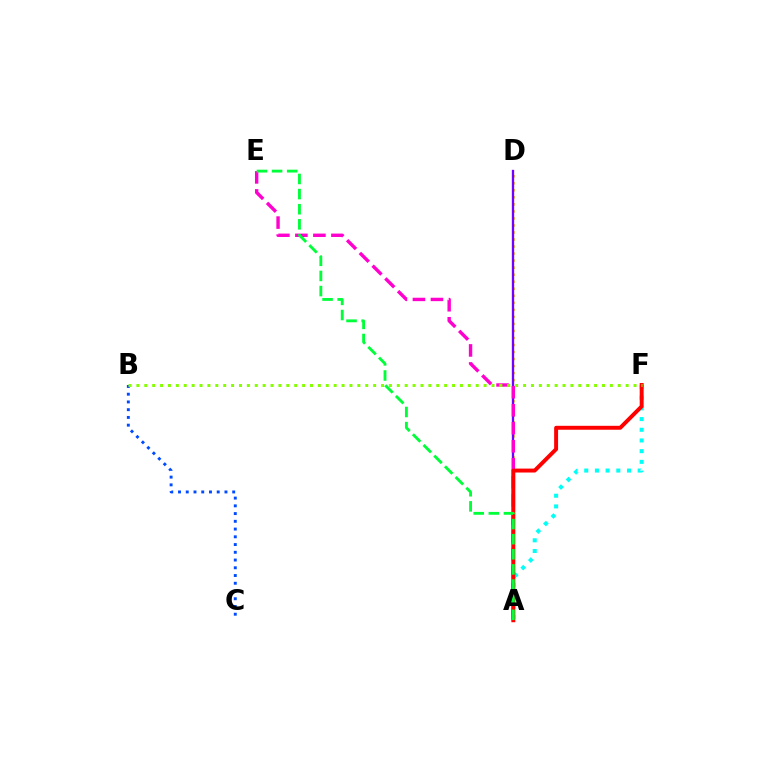{('A', 'D'): [{'color': '#ffbd00', 'line_style': 'dotted', 'thickness': 1.91}, {'color': '#7200ff', 'line_style': 'solid', 'thickness': 1.68}], ('B', 'C'): [{'color': '#004bff', 'line_style': 'dotted', 'thickness': 2.1}], ('A', 'E'): [{'color': '#ff00cf', 'line_style': 'dashed', 'thickness': 2.45}, {'color': '#00ff39', 'line_style': 'dashed', 'thickness': 2.05}], ('A', 'F'): [{'color': '#00fff6', 'line_style': 'dotted', 'thickness': 2.9}, {'color': '#ff0000', 'line_style': 'solid', 'thickness': 2.83}], ('B', 'F'): [{'color': '#84ff00', 'line_style': 'dotted', 'thickness': 2.14}]}